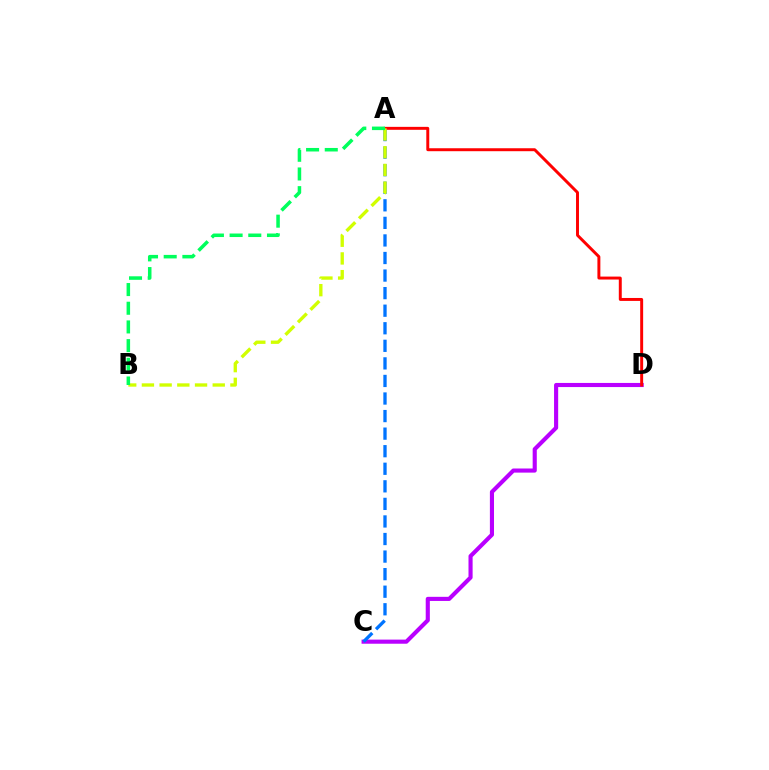{('C', 'D'): [{'color': '#b900ff', 'line_style': 'solid', 'thickness': 2.96}], ('A', 'D'): [{'color': '#ff0000', 'line_style': 'solid', 'thickness': 2.12}], ('A', 'C'): [{'color': '#0074ff', 'line_style': 'dashed', 'thickness': 2.39}], ('A', 'B'): [{'color': '#d1ff00', 'line_style': 'dashed', 'thickness': 2.41}, {'color': '#00ff5c', 'line_style': 'dashed', 'thickness': 2.54}]}